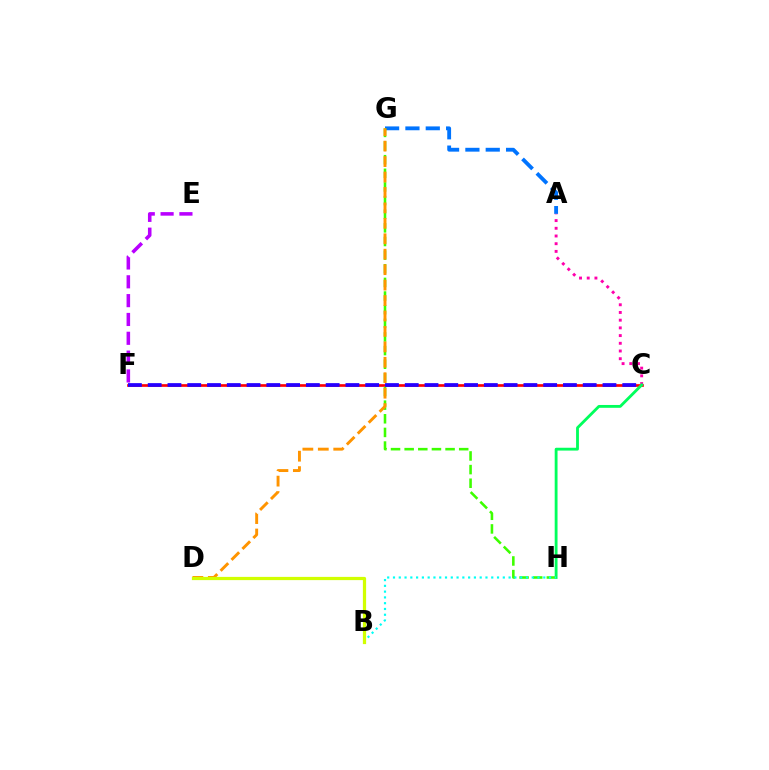{('E', 'F'): [{'color': '#b900ff', 'line_style': 'dashed', 'thickness': 2.56}], ('A', 'G'): [{'color': '#0074ff', 'line_style': 'dashed', 'thickness': 2.76}], ('C', 'F'): [{'color': '#ff0000', 'line_style': 'solid', 'thickness': 1.92}, {'color': '#2500ff', 'line_style': 'dashed', 'thickness': 2.69}], ('A', 'C'): [{'color': '#ff00ac', 'line_style': 'dotted', 'thickness': 2.09}], ('C', 'H'): [{'color': '#00ff5c', 'line_style': 'solid', 'thickness': 2.04}], ('G', 'H'): [{'color': '#3dff00', 'line_style': 'dashed', 'thickness': 1.85}], ('B', 'H'): [{'color': '#00fff6', 'line_style': 'dotted', 'thickness': 1.57}], ('D', 'G'): [{'color': '#ff9400', 'line_style': 'dashed', 'thickness': 2.1}], ('B', 'D'): [{'color': '#d1ff00', 'line_style': 'solid', 'thickness': 2.32}]}